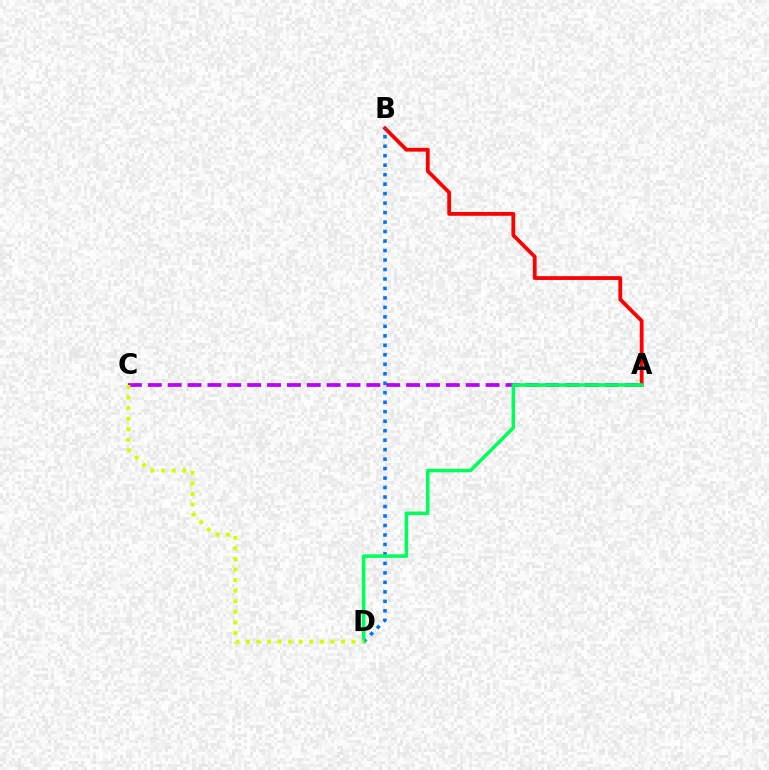{('A', 'C'): [{'color': '#b900ff', 'line_style': 'dashed', 'thickness': 2.7}], ('A', 'B'): [{'color': '#ff0000', 'line_style': 'solid', 'thickness': 2.73}], ('B', 'D'): [{'color': '#0074ff', 'line_style': 'dotted', 'thickness': 2.58}], ('A', 'D'): [{'color': '#00ff5c', 'line_style': 'solid', 'thickness': 2.56}], ('C', 'D'): [{'color': '#d1ff00', 'line_style': 'dotted', 'thickness': 2.87}]}